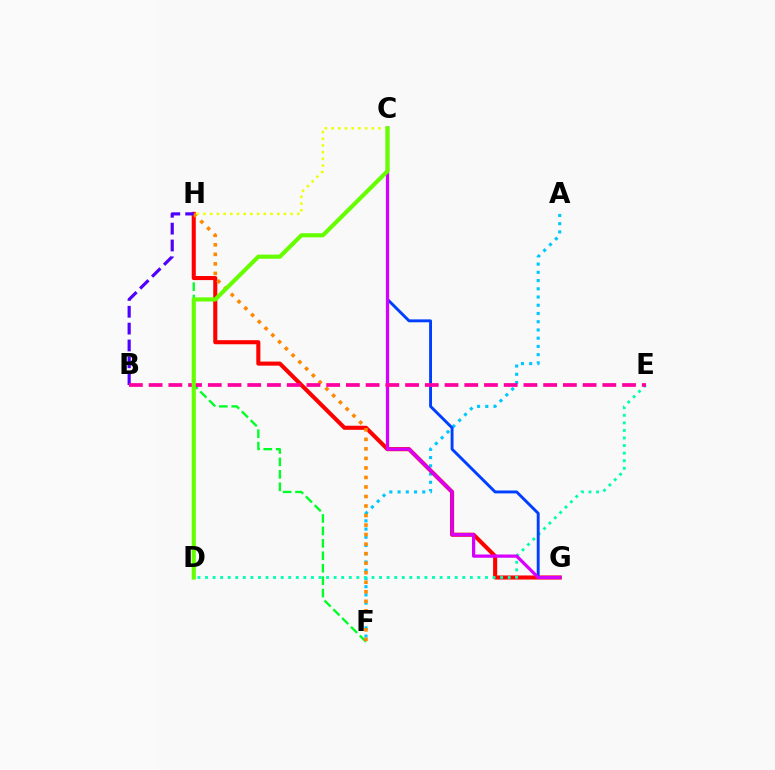{('F', 'H'): [{'color': '#00ff27', 'line_style': 'dashed', 'thickness': 1.69}, {'color': '#ff8800', 'line_style': 'dotted', 'thickness': 2.59}], ('A', 'F'): [{'color': '#00c7ff', 'line_style': 'dotted', 'thickness': 2.24}], ('G', 'H'): [{'color': '#ff0000', 'line_style': 'solid', 'thickness': 2.93}], ('D', 'E'): [{'color': '#00ffaf', 'line_style': 'dotted', 'thickness': 2.06}], ('C', 'G'): [{'color': '#003fff', 'line_style': 'solid', 'thickness': 2.09}, {'color': '#d600ff', 'line_style': 'solid', 'thickness': 2.34}], ('B', 'H'): [{'color': '#4f00ff', 'line_style': 'dashed', 'thickness': 2.29}], ('B', 'E'): [{'color': '#ff00a0', 'line_style': 'dashed', 'thickness': 2.68}], ('C', 'H'): [{'color': '#eeff00', 'line_style': 'dotted', 'thickness': 1.82}], ('C', 'D'): [{'color': '#66ff00', 'line_style': 'solid', 'thickness': 2.97}]}